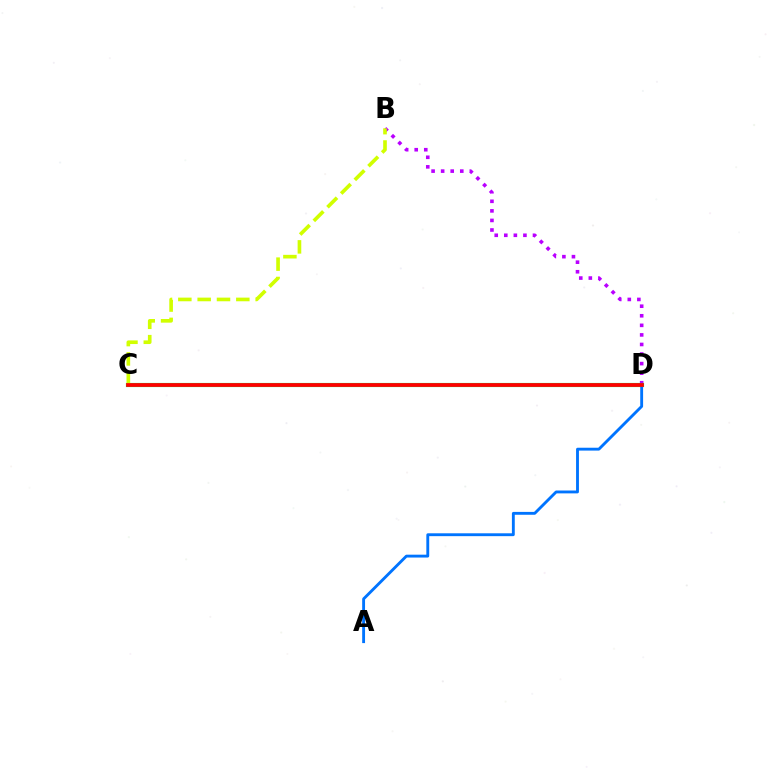{('B', 'D'): [{'color': '#b900ff', 'line_style': 'dotted', 'thickness': 2.6}], ('C', 'D'): [{'color': '#00ff5c', 'line_style': 'solid', 'thickness': 3.0}, {'color': '#ff0000', 'line_style': 'solid', 'thickness': 2.69}], ('A', 'D'): [{'color': '#0074ff', 'line_style': 'solid', 'thickness': 2.06}], ('B', 'C'): [{'color': '#d1ff00', 'line_style': 'dashed', 'thickness': 2.63}]}